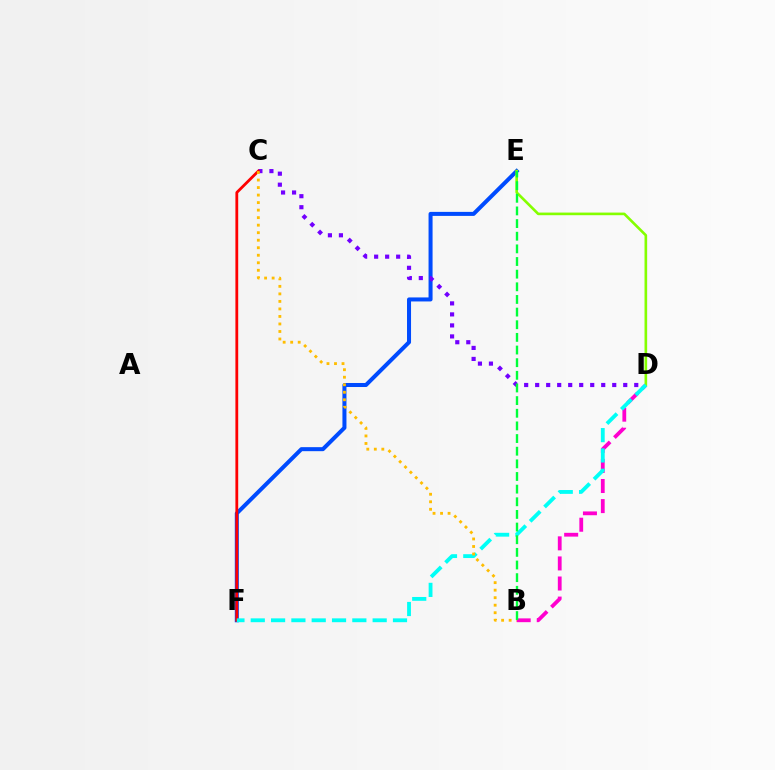{('E', 'F'): [{'color': '#004bff', 'line_style': 'solid', 'thickness': 2.89}], ('C', 'D'): [{'color': '#7200ff', 'line_style': 'dotted', 'thickness': 2.99}], ('B', 'D'): [{'color': '#ff00cf', 'line_style': 'dashed', 'thickness': 2.73}], ('D', 'E'): [{'color': '#84ff00', 'line_style': 'solid', 'thickness': 1.89}], ('C', 'F'): [{'color': '#ff0000', 'line_style': 'solid', 'thickness': 2.02}], ('D', 'F'): [{'color': '#00fff6', 'line_style': 'dashed', 'thickness': 2.76}], ('B', 'C'): [{'color': '#ffbd00', 'line_style': 'dotted', 'thickness': 2.04}], ('B', 'E'): [{'color': '#00ff39', 'line_style': 'dashed', 'thickness': 1.72}]}